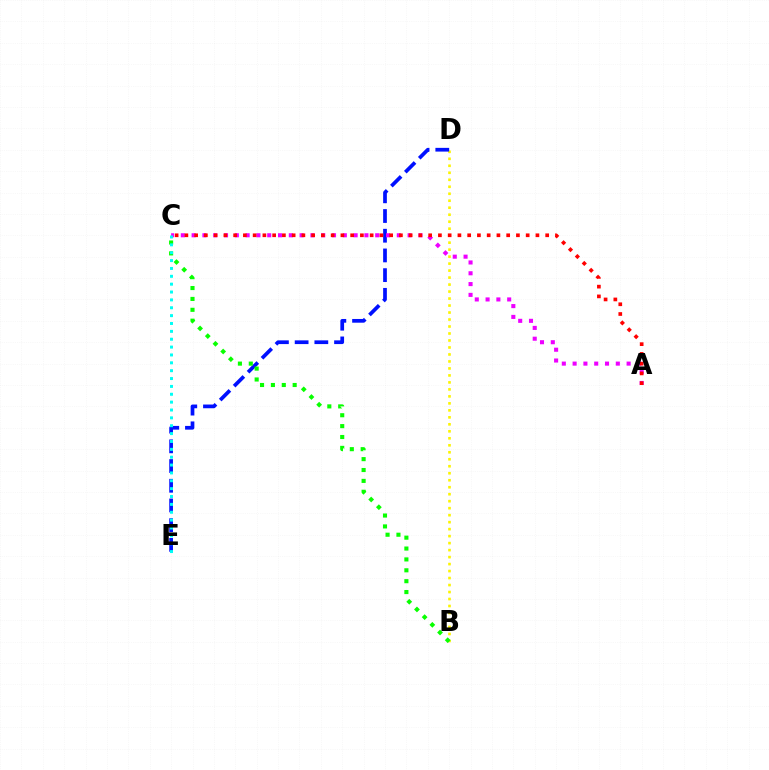{('B', 'D'): [{'color': '#fcf500', 'line_style': 'dotted', 'thickness': 1.9}], ('D', 'E'): [{'color': '#0010ff', 'line_style': 'dashed', 'thickness': 2.68}], ('A', 'C'): [{'color': '#ee00ff', 'line_style': 'dotted', 'thickness': 2.93}, {'color': '#ff0000', 'line_style': 'dotted', 'thickness': 2.65}], ('B', 'C'): [{'color': '#08ff00', 'line_style': 'dotted', 'thickness': 2.96}], ('C', 'E'): [{'color': '#00fff6', 'line_style': 'dotted', 'thickness': 2.14}]}